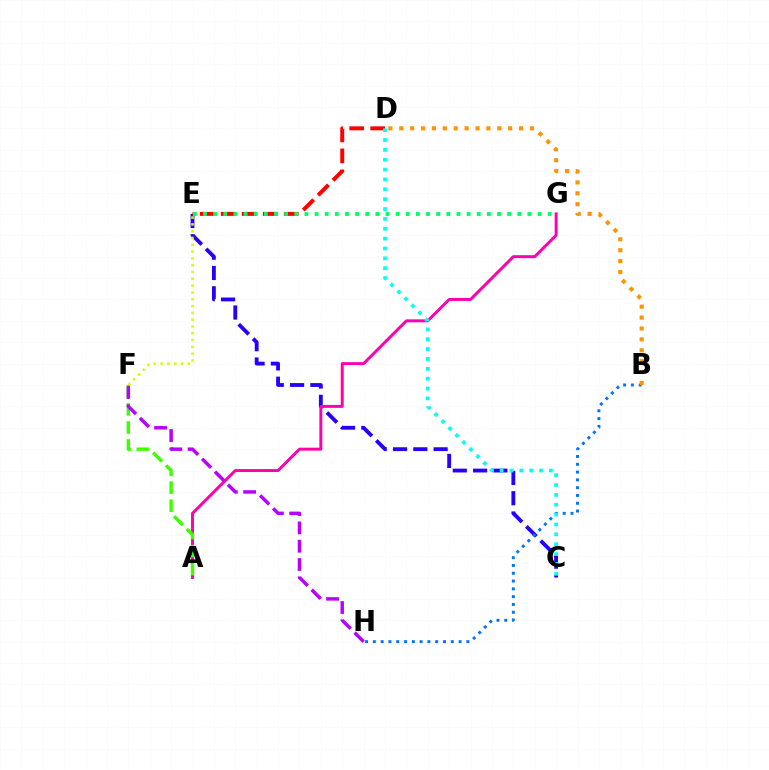{('C', 'E'): [{'color': '#2500ff', 'line_style': 'dashed', 'thickness': 2.76}], ('E', 'F'): [{'color': '#d1ff00', 'line_style': 'dotted', 'thickness': 1.85}], ('A', 'G'): [{'color': '#ff00ac', 'line_style': 'solid', 'thickness': 2.12}], ('B', 'H'): [{'color': '#0074ff', 'line_style': 'dotted', 'thickness': 2.12}], ('A', 'F'): [{'color': '#3dff00', 'line_style': 'dashed', 'thickness': 2.46}], ('D', 'E'): [{'color': '#ff0000', 'line_style': 'dashed', 'thickness': 2.85}], ('E', 'G'): [{'color': '#00ff5c', 'line_style': 'dotted', 'thickness': 2.75}], ('C', 'D'): [{'color': '#00fff6', 'line_style': 'dotted', 'thickness': 2.68}], ('B', 'D'): [{'color': '#ff9400', 'line_style': 'dotted', 'thickness': 2.96}], ('F', 'H'): [{'color': '#b900ff', 'line_style': 'dashed', 'thickness': 2.49}]}